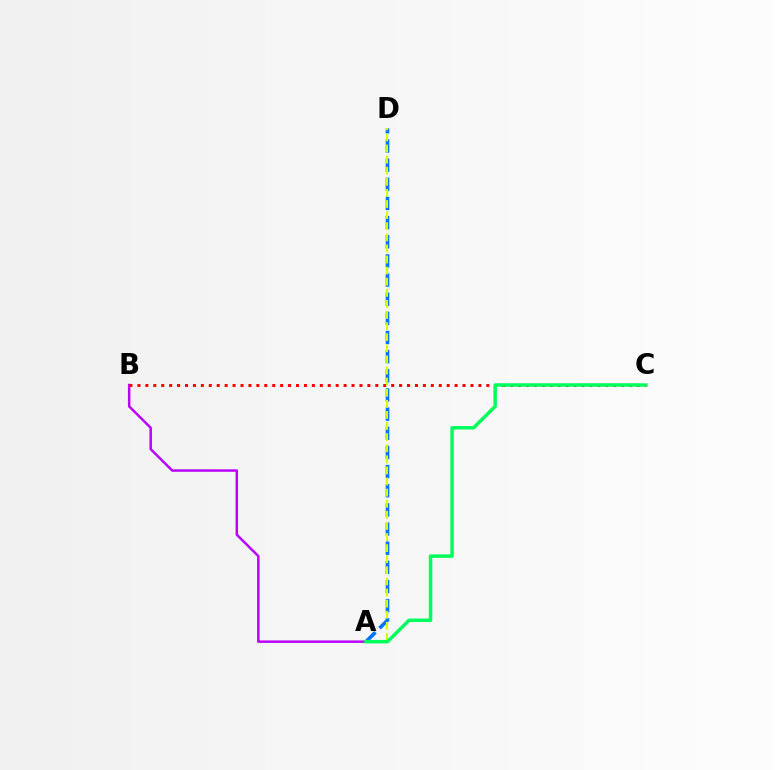{('A', 'B'): [{'color': '#b900ff', 'line_style': 'solid', 'thickness': 1.77}], ('A', 'D'): [{'color': '#0074ff', 'line_style': 'dashed', 'thickness': 2.6}, {'color': '#d1ff00', 'line_style': 'dashed', 'thickness': 1.51}], ('B', 'C'): [{'color': '#ff0000', 'line_style': 'dotted', 'thickness': 2.15}], ('A', 'C'): [{'color': '#00ff5c', 'line_style': 'solid', 'thickness': 2.5}]}